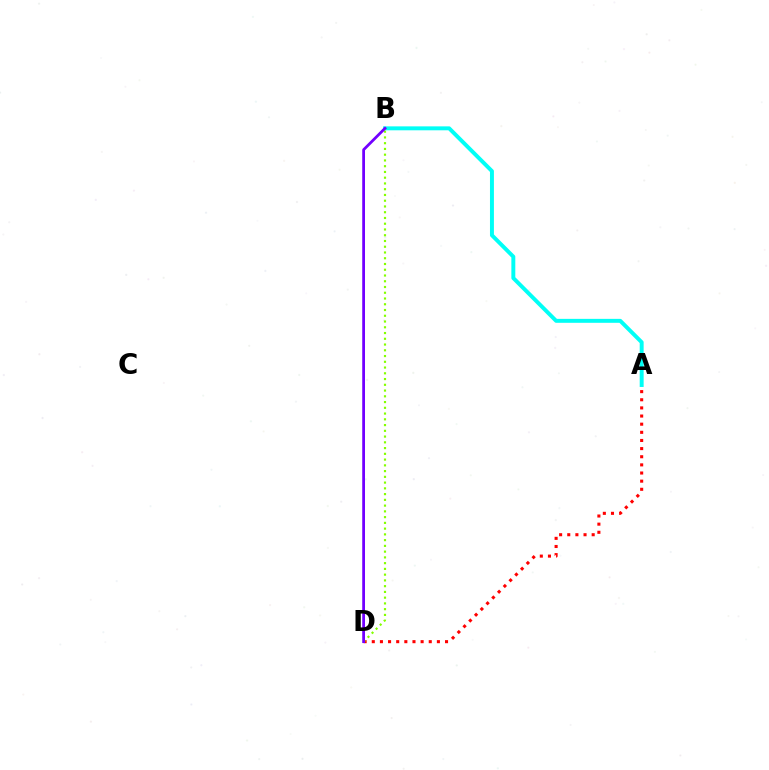{('A', 'D'): [{'color': '#ff0000', 'line_style': 'dotted', 'thickness': 2.21}], ('A', 'B'): [{'color': '#00fff6', 'line_style': 'solid', 'thickness': 2.84}], ('B', 'D'): [{'color': '#84ff00', 'line_style': 'dotted', 'thickness': 1.56}, {'color': '#7200ff', 'line_style': 'solid', 'thickness': 2.0}]}